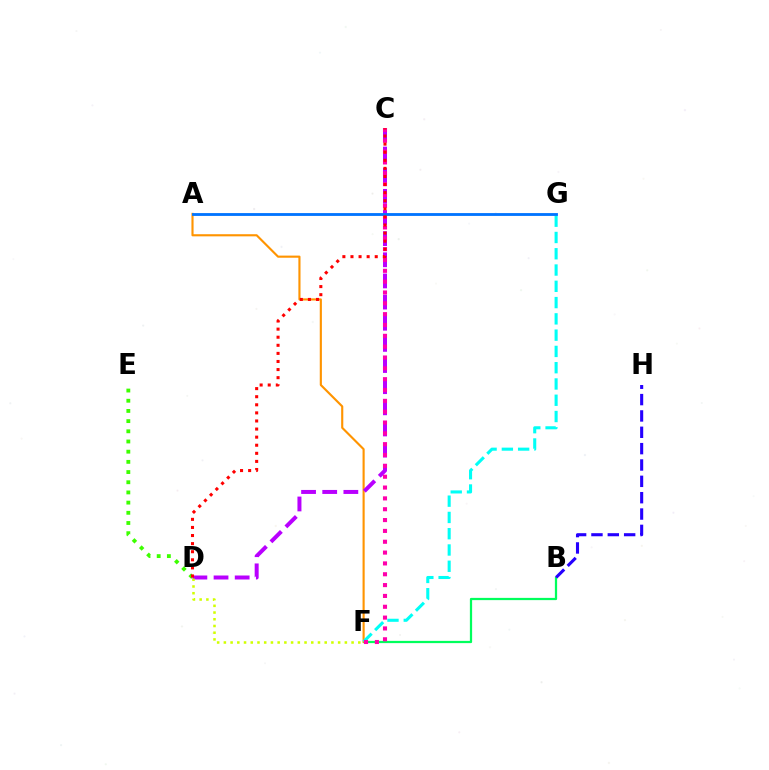{('B', 'F'): [{'color': '#00ff5c', 'line_style': 'solid', 'thickness': 1.61}], ('A', 'F'): [{'color': '#ff9400', 'line_style': 'solid', 'thickness': 1.53}], ('D', 'E'): [{'color': '#3dff00', 'line_style': 'dotted', 'thickness': 2.77}], ('C', 'D'): [{'color': '#b900ff', 'line_style': 'dashed', 'thickness': 2.87}, {'color': '#ff0000', 'line_style': 'dotted', 'thickness': 2.2}], ('F', 'G'): [{'color': '#00fff6', 'line_style': 'dashed', 'thickness': 2.21}], ('C', 'F'): [{'color': '#ff00ac', 'line_style': 'dotted', 'thickness': 2.94}], ('B', 'H'): [{'color': '#2500ff', 'line_style': 'dashed', 'thickness': 2.22}], ('A', 'G'): [{'color': '#0074ff', 'line_style': 'solid', 'thickness': 2.03}], ('D', 'F'): [{'color': '#d1ff00', 'line_style': 'dotted', 'thickness': 1.83}]}